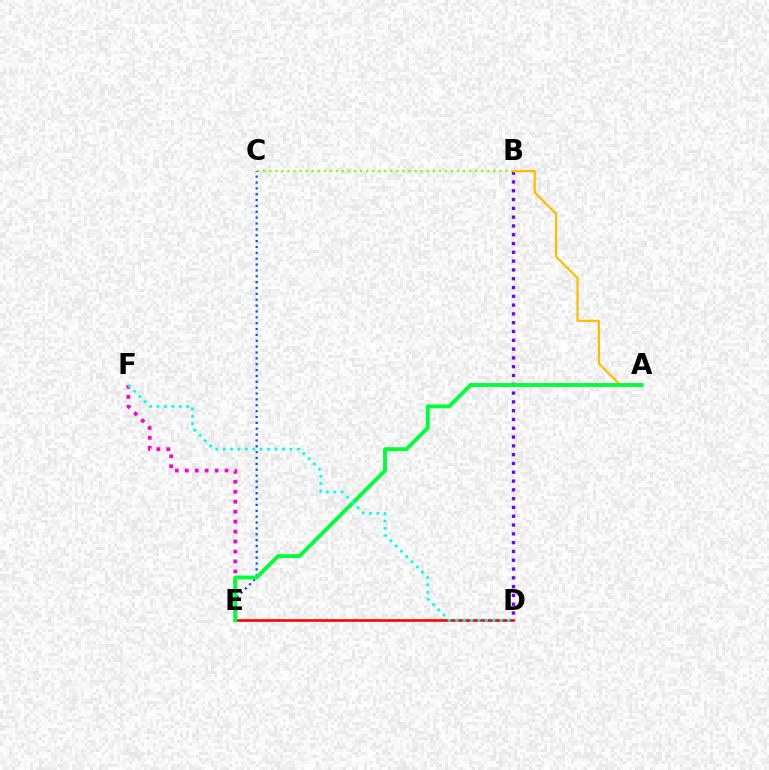{('B', 'C'): [{'color': '#84ff00', 'line_style': 'dotted', 'thickness': 1.65}], ('E', 'F'): [{'color': '#ff00cf', 'line_style': 'dotted', 'thickness': 2.71}], ('D', 'E'): [{'color': '#ff0000', 'line_style': 'solid', 'thickness': 1.88}], ('B', 'D'): [{'color': '#7200ff', 'line_style': 'dotted', 'thickness': 2.39}], ('C', 'E'): [{'color': '#004bff', 'line_style': 'dotted', 'thickness': 1.59}], ('A', 'B'): [{'color': '#ffbd00', 'line_style': 'solid', 'thickness': 1.6}], ('A', 'E'): [{'color': '#00ff39', 'line_style': 'solid', 'thickness': 2.78}], ('D', 'F'): [{'color': '#00fff6', 'line_style': 'dotted', 'thickness': 2.01}]}